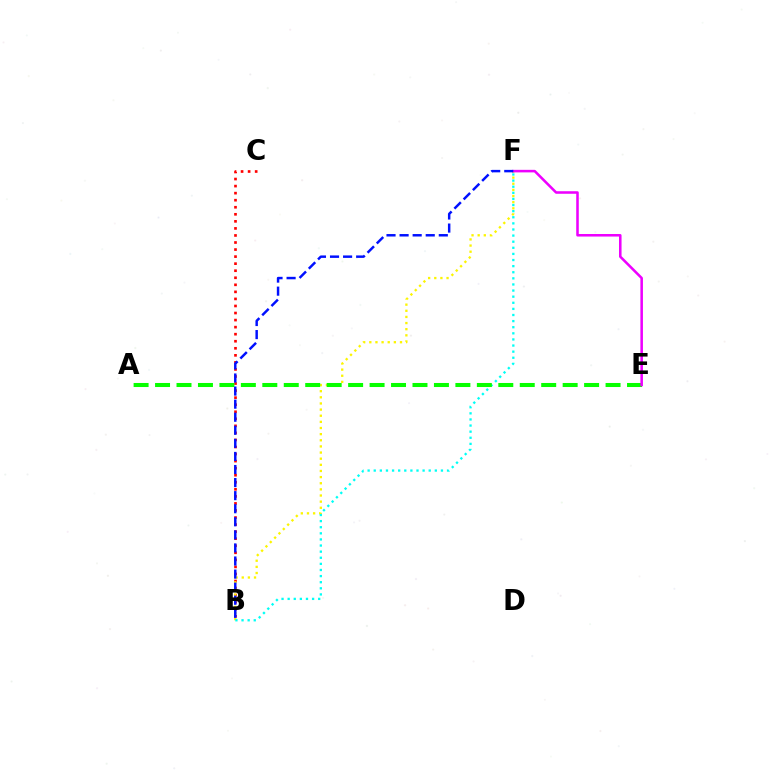{('B', 'C'): [{'color': '#ff0000', 'line_style': 'dotted', 'thickness': 1.92}], ('B', 'F'): [{'color': '#fcf500', 'line_style': 'dotted', 'thickness': 1.67}, {'color': '#00fff6', 'line_style': 'dotted', 'thickness': 1.66}, {'color': '#0010ff', 'line_style': 'dashed', 'thickness': 1.78}], ('A', 'E'): [{'color': '#08ff00', 'line_style': 'dashed', 'thickness': 2.91}], ('E', 'F'): [{'color': '#ee00ff', 'line_style': 'solid', 'thickness': 1.83}]}